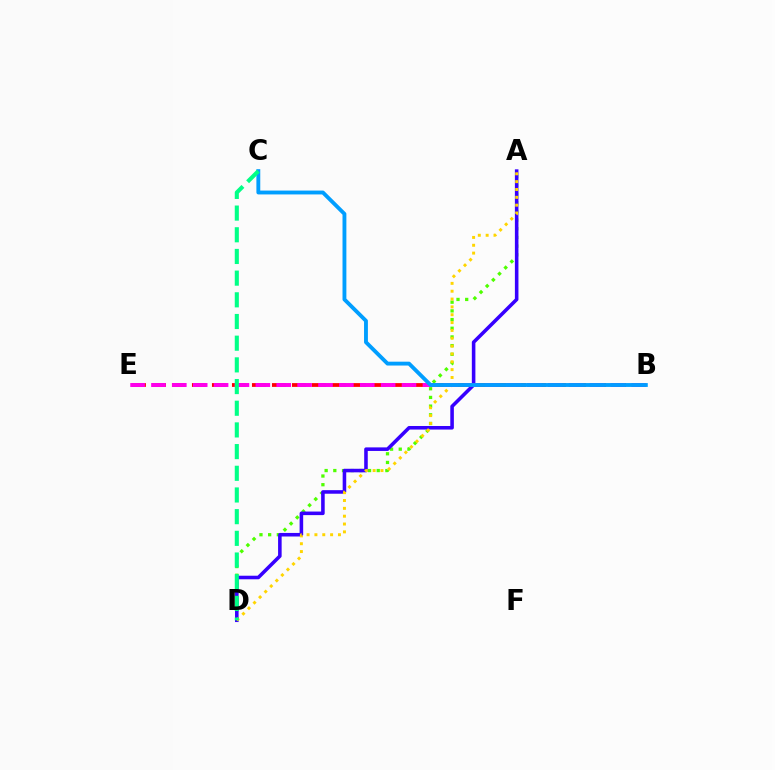{('A', 'D'): [{'color': '#4fff00', 'line_style': 'dotted', 'thickness': 2.36}, {'color': '#3700ff', 'line_style': 'solid', 'thickness': 2.57}, {'color': '#ffd500', 'line_style': 'dotted', 'thickness': 2.13}], ('B', 'E'): [{'color': '#ff0000', 'line_style': 'dashed', 'thickness': 2.72}, {'color': '#ff00ed', 'line_style': 'dashed', 'thickness': 2.84}], ('B', 'C'): [{'color': '#009eff', 'line_style': 'solid', 'thickness': 2.78}], ('C', 'D'): [{'color': '#00ff86', 'line_style': 'dashed', 'thickness': 2.95}]}